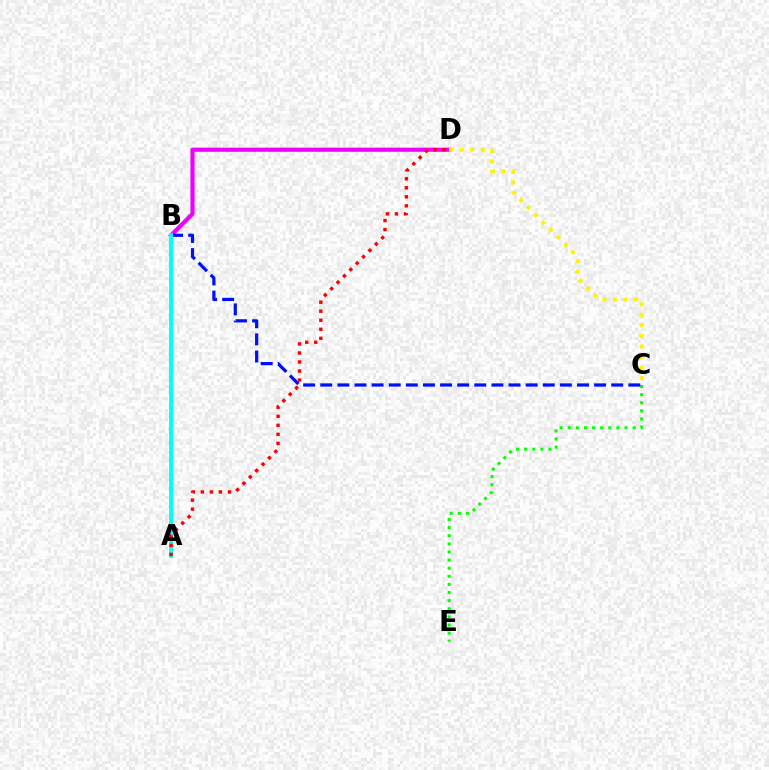{('B', 'D'): [{'color': '#ee00ff', 'line_style': 'solid', 'thickness': 2.97}], ('C', 'E'): [{'color': '#08ff00', 'line_style': 'dotted', 'thickness': 2.21}], ('B', 'C'): [{'color': '#0010ff', 'line_style': 'dashed', 'thickness': 2.32}], ('A', 'B'): [{'color': '#00fff6', 'line_style': 'solid', 'thickness': 2.78}], ('C', 'D'): [{'color': '#fcf500', 'line_style': 'dotted', 'thickness': 2.86}], ('A', 'D'): [{'color': '#ff0000', 'line_style': 'dotted', 'thickness': 2.45}]}